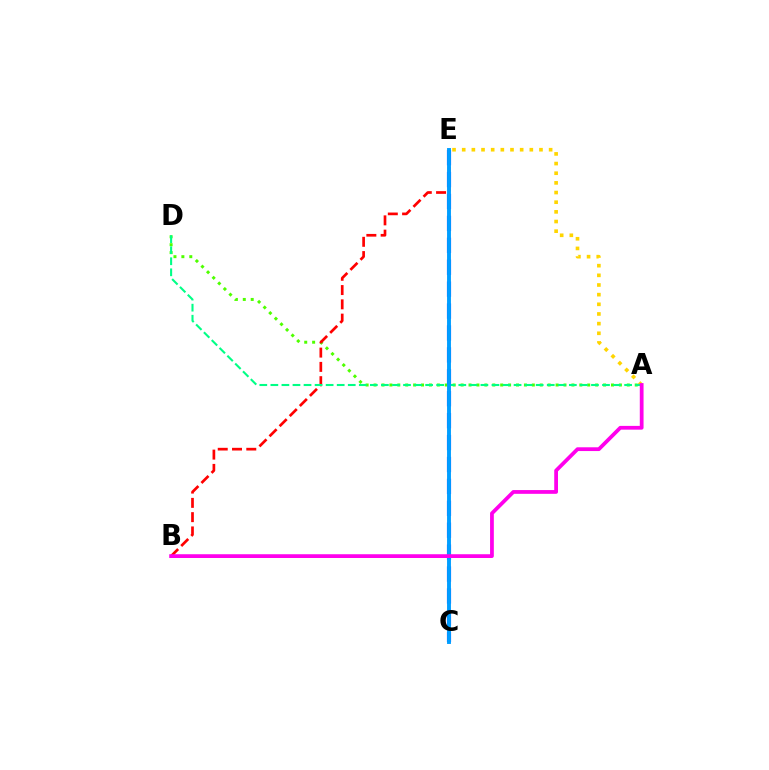{('A', 'D'): [{'color': '#4fff00', 'line_style': 'dotted', 'thickness': 2.15}, {'color': '#00ff86', 'line_style': 'dashed', 'thickness': 1.5}], ('B', 'E'): [{'color': '#ff0000', 'line_style': 'dashed', 'thickness': 1.94}], ('A', 'E'): [{'color': '#ffd500', 'line_style': 'dotted', 'thickness': 2.62}], ('C', 'E'): [{'color': '#3700ff', 'line_style': 'dashed', 'thickness': 2.98}, {'color': '#009eff', 'line_style': 'solid', 'thickness': 2.81}], ('A', 'B'): [{'color': '#ff00ed', 'line_style': 'solid', 'thickness': 2.71}]}